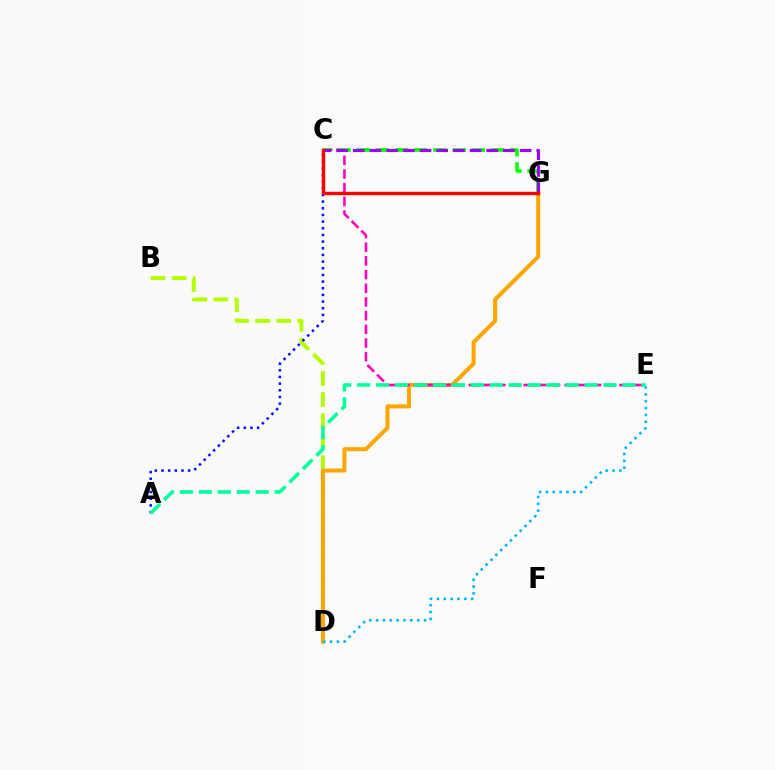{('B', 'D'): [{'color': '#b3ff00', 'line_style': 'dashed', 'thickness': 2.86}], ('D', 'G'): [{'color': '#ffa500', 'line_style': 'solid', 'thickness': 2.88}], ('D', 'E'): [{'color': '#00b5ff', 'line_style': 'dotted', 'thickness': 1.86}], ('C', 'E'): [{'color': '#ff00bd', 'line_style': 'dashed', 'thickness': 1.86}], ('A', 'C'): [{'color': '#0010ff', 'line_style': 'dotted', 'thickness': 1.81}], ('C', 'G'): [{'color': '#08ff00', 'line_style': 'dashed', 'thickness': 2.61}, {'color': '#9b00ff', 'line_style': 'dashed', 'thickness': 2.27}, {'color': '#ff0000', 'line_style': 'solid', 'thickness': 2.43}], ('A', 'E'): [{'color': '#00ff9d', 'line_style': 'dashed', 'thickness': 2.58}]}